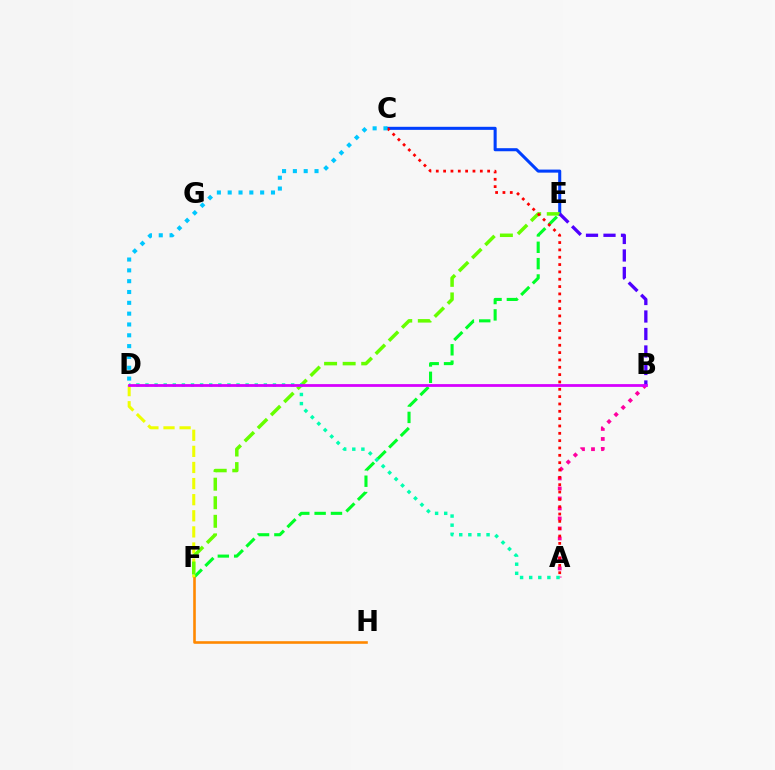{('E', 'F'): [{'color': '#00ff27', 'line_style': 'dashed', 'thickness': 2.22}, {'color': '#66ff00', 'line_style': 'dashed', 'thickness': 2.52}], ('D', 'F'): [{'color': '#eeff00', 'line_style': 'dashed', 'thickness': 2.19}], ('C', 'E'): [{'color': '#003fff', 'line_style': 'solid', 'thickness': 2.2}], ('A', 'B'): [{'color': '#ff00a0', 'line_style': 'dotted', 'thickness': 2.72}], ('A', 'C'): [{'color': '#ff0000', 'line_style': 'dotted', 'thickness': 1.99}], ('A', 'D'): [{'color': '#00ffaf', 'line_style': 'dotted', 'thickness': 2.47}], ('C', 'D'): [{'color': '#00c7ff', 'line_style': 'dotted', 'thickness': 2.94}], ('B', 'E'): [{'color': '#4f00ff', 'line_style': 'dashed', 'thickness': 2.38}], ('B', 'D'): [{'color': '#d600ff', 'line_style': 'solid', 'thickness': 2.0}], ('F', 'H'): [{'color': '#ff8800', 'line_style': 'solid', 'thickness': 1.87}]}